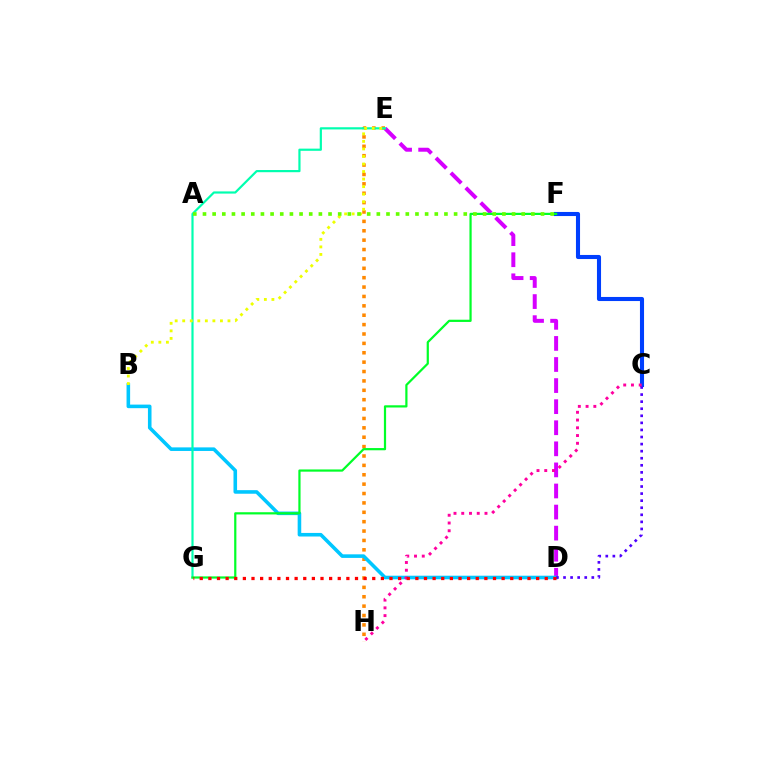{('D', 'E'): [{'color': '#d600ff', 'line_style': 'dashed', 'thickness': 2.86}], ('E', 'H'): [{'color': '#ff8800', 'line_style': 'dotted', 'thickness': 2.55}], ('B', 'D'): [{'color': '#00c7ff', 'line_style': 'solid', 'thickness': 2.58}], ('C', 'F'): [{'color': '#003fff', 'line_style': 'solid', 'thickness': 2.94}], ('E', 'G'): [{'color': '#00ffaf', 'line_style': 'solid', 'thickness': 1.57}], ('B', 'E'): [{'color': '#eeff00', 'line_style': 'dotted', 'thickness': 2.05}], ('C', 'D'): [{'color': '#4f00ff', 'line_style': 'dotted', 'thickness': 1.92}], ('F', 'G'): [{'color': '#00ff27', 'line_style': 'solid', 'thickness': 1.59}], ('A', 'F'): [{'color': '#66ff00', 'line_style': 'dotted', 'thickness': 2.62}], ('C', 'H'): [{'color': '#ff00a0', 'line_style': 'dotted', 'thickness': 2.11}], ('D', 'G'): [{'color': '#ff0000', 'line_style': 'dotted', 'thickness': 2.34}]}